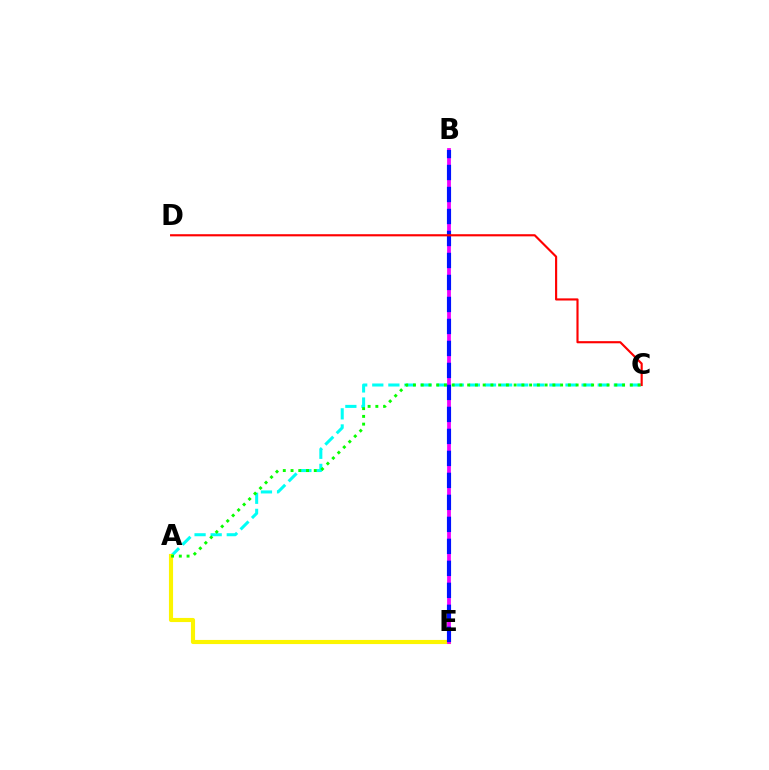{('A', 'C'): [{'color': '#00fff6', 'line_style': 'dashed', 'thickness': 2.19}, {'color': '#08ff00', 'line_style': 'dotted', 'thickness': 2.1}], ('A', 'E'): [{'color': '#fcf500', 'line_style': 'solid', 'thickness': 2.97}], ('B', 'E'): [{'color': '#ee00ff', 'line_style': 'solid', 'thickness': 2.73}, {'color': '#0010ff', 'line_style': 'dashed', 'thickness': 2.99}], ('C', 'D'): [{'color': '#ff0000', 'line_style': 'solid', 'thickness': 1.54}]}